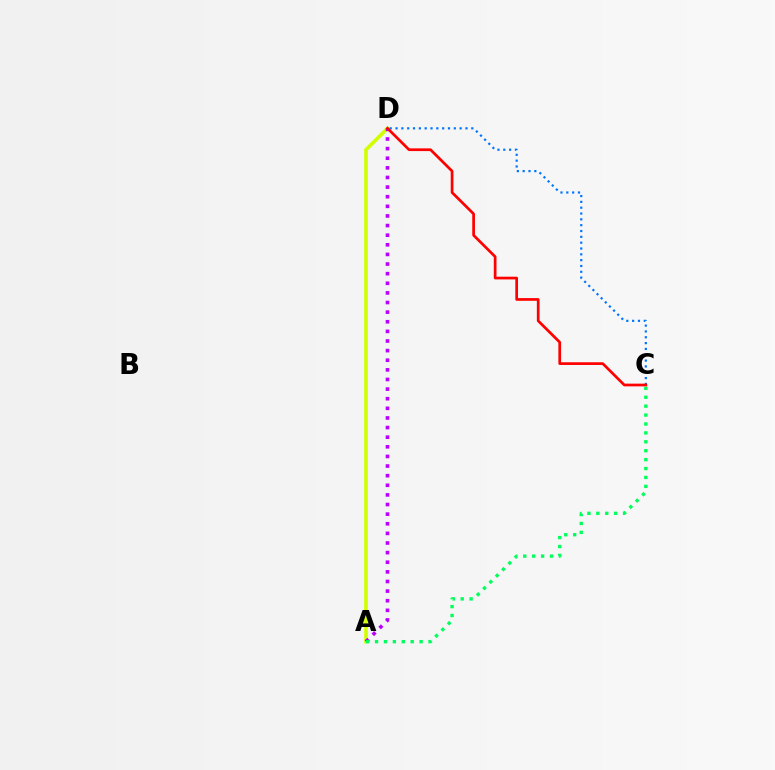{('A', 'D'): [{'color': '#d1ff00', 'line_style': 'solid', 'thickness': 2.6}, {'color': '#b900ff', 'line_style': 'dotted', 'thickness': 2.61}], ('C', 'D'): [{'color': '#0074ff', 'line_style': 'dotted', 'thickness': 1.58}, {'color': '#ff0000', 'line_style': 'solid', 'thickness': 1.95}], ('A', 'C'): [{'color': '#00ff5c', 'line_style': 'dotted', 'thickness': 2.42}]}